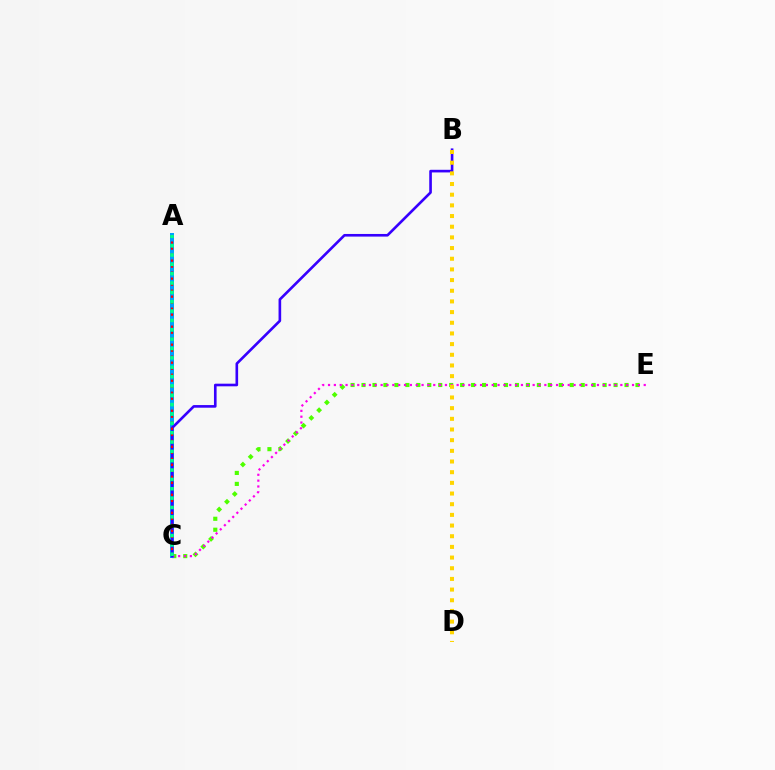{('C', 'E'): [{'color': '#4fff00', 'line_style': 'dotted', 'thickness': 2.98}, {'color': '#ff00ed', 'line_style': 'dotted', 'thickness': 1.59}], ('A', 'C'): [{'color': '#009eff', 'line_style': 'solid', 'thickness': 2.87}, {'color': '#ff0000', 'line_style': 'dotted', 'thickness': 1.63}, {'color': '#00ff86', 'line_style': 'dotted', 'thickness': 2.54}], ('B', 'C'): [{'color': '#3700ff', 'line_style': 'solid', 'thickness': 1.9}], ('B', 'D'): [{'color': '#ffd500', 'line_style': 'dotted', 'thickness': 2.9}]}